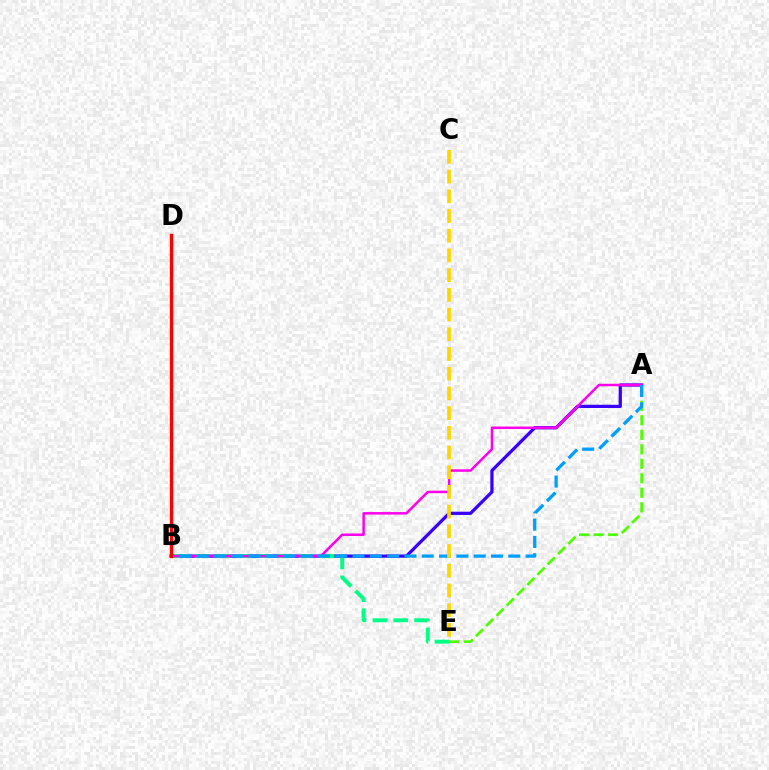{('A', 'B'): [{'color': '#3700ff', 'line_style': 'solid', 'thickness': 2.33}, {'color': '#ff00ed', 'line_style': 'solid', 'thickness': 1.79}, {'color': '#009eff', 'line_style': 'dashed', 'thickness': 2.35}], ('B', 'E'): [{'color': '#00ff86', 'line_style': 'dashed', 'thickness': 2.83}], ('A', 'E'): [{'color': '#4fff00', 'line_style': 'dashed', 'thickness': 1.97}], ('B', 'D'): [{'color': '#ff0000', 'line_style': 'solid', 'thickness': 2.4}], ('C', 'E'): [{'color': '#ffd500', 'line_style': 'dashed', 'thickness': 2.68}]}